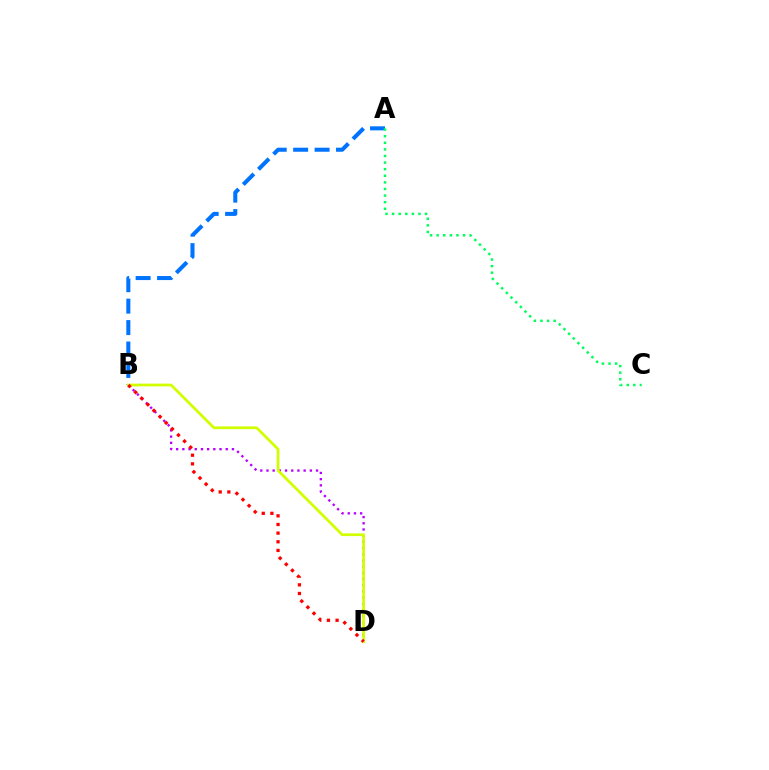{('B', 'D'): [{'color': '#b900ff', 'line_style': 'dotted', 'thickness': 1.68}, {'color': '#d1ff00', 'line_style': 'solid', 'thickness': 1.98}, {'color': '#ff0000', 'line_style': 'dotted', 'thickness': 2.35}], ('A', 'B'): [{'color': '#0074ff', 'line_style': 'dashed', 'thickness': 2.91}], ('A', 'C'): [{'color': '#00ff5c', 'line_style': 'dotted', 'thickness': 1.79}]}